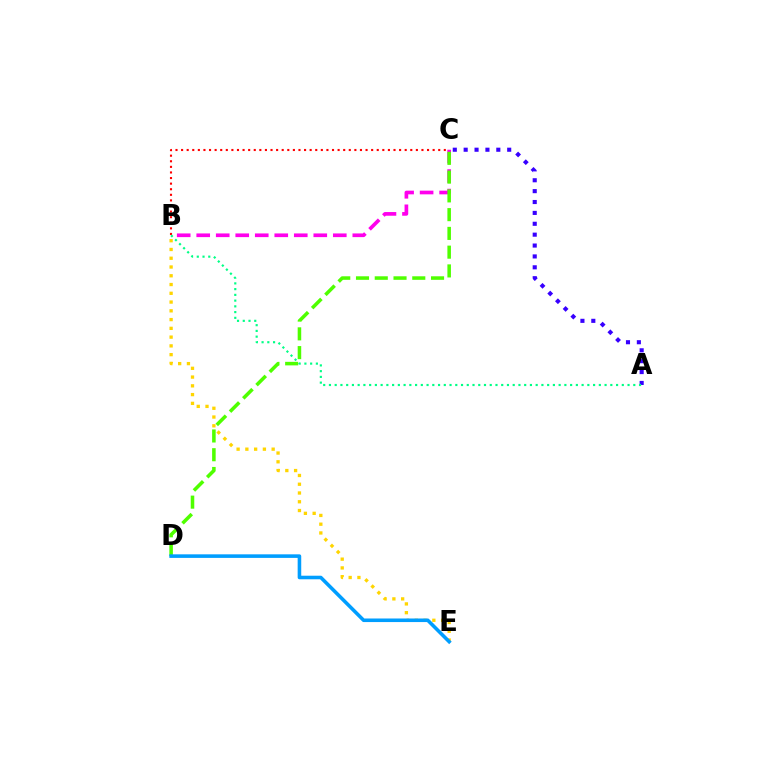{('B', 'C'): [{'color': '#ff0000', 'line_style': 'dotted', 'thickness': 1.52}, {'color': '#ff00ed', 'line_style': 'dashed', 'thickness': 2.65}], ('B', 'E'): [{'color': '#ffd500', 'line_style': 'dotted', 'thickness': 2.38}], ('C', 'D'): [{'color': '#4fff00', 'line_style': 'dashed', 'thickness': 2.55}], ('A', 'C'): [{'color': '#3700ff', 'line_style': 'dotted', 'thickness': 2.96}], ('A', 'B'): [{'color': '#00ff86', 'line_style': 'dotted', 'thickness': 1.56}], ('D', 'E'): [{'color': '#009eff', 'line_style': 'solid', 'thickness': 2.57}]}